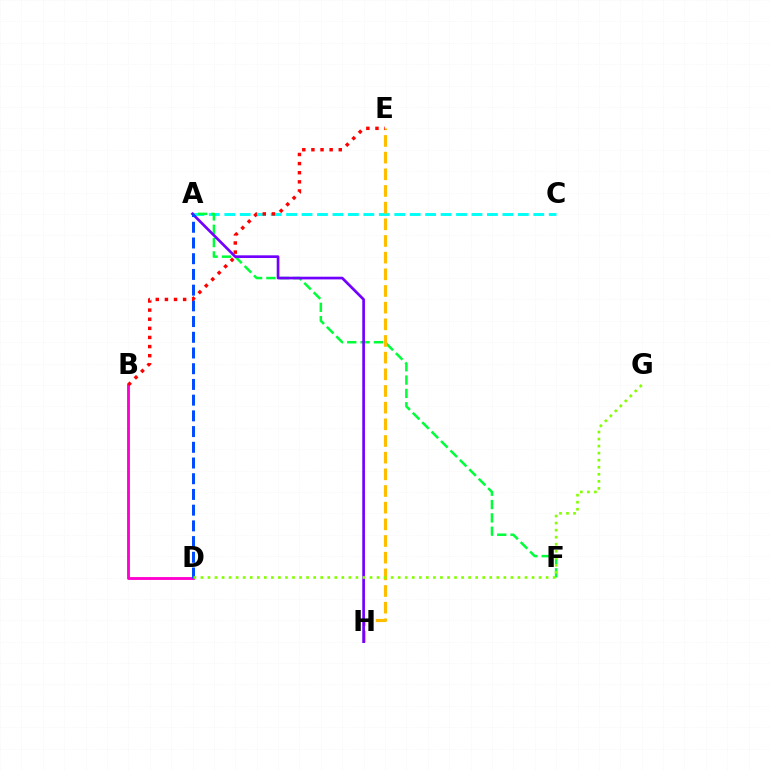{('A', 'C'): [{'color': '#00fff6', 'line_style': 'dashed', 'thickness': 2.1}], ('A', 'F'): [{'color': '#00ff39', 'line_style': 'dashed', 'thickness': 1.81}], ('B', 'D'): [{'color': '#ff00cf', 'line_style': 'solid', 'thickness': 2.05}], ('E', 'H'): [{'color': '#ffbd00', 'line_style': 'dashed', 'thickness': 2.26}], ('A', 'H'): [{'color': '#7200ff', 'line_style': 'solid', 'thickness': 1.94}], ('A', 'D'): [{'color': '#004bff', 'line_style': 'dashed', 'thickness': 2.13}], ('B', 'E'): [{'color': '#ff0000', 'line_style': 'dotted', 'thickness': 2.48}], ('D', 'G'): [{'color': '#84ff00', 'line_style': 'dotted', 'thickness': 1.91}]}